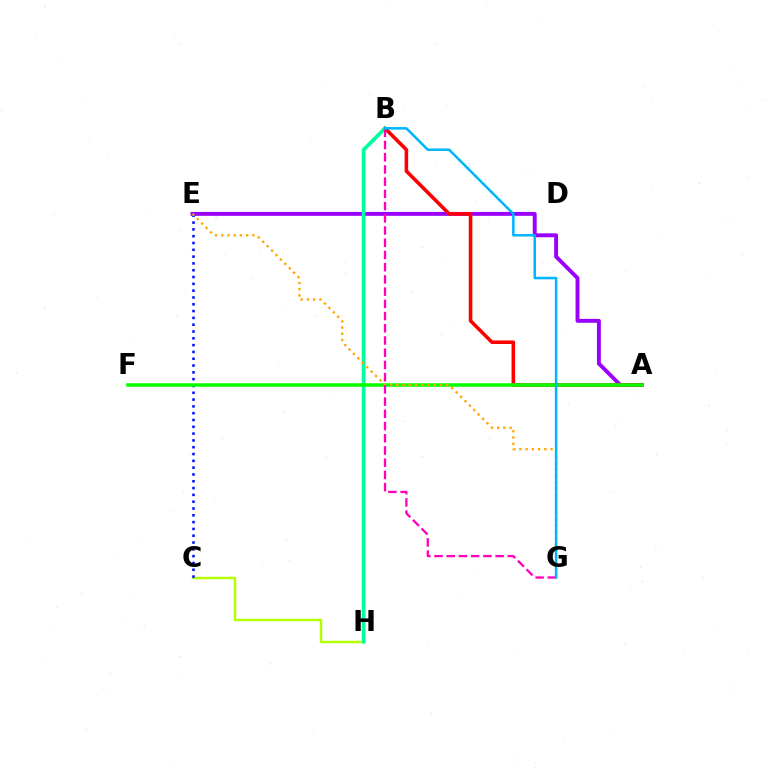{('A', 'E'): [{'color': '#9b00ff', 'line_style': 'solid', 'thickness': 2.81}], ('A', 'B'): [{'color': '#ff0000', 'line_style': 'solid', 'thickness': 2.57}], ('C', 'H'): [{'color': '#b3ff00', 'line_style': 'solid', 'thickness': 1.76}], ('B', 'H'): [{'color': '#00ff9d', 'line_style': 'solid', 'thickness': 2.7}], ('C', 'E'): [{'color': '#0010ff', 'line_style': 'dotted', 'thickness': 1.85}], ('A', 'F'): [{'color': '#08ff00', 'line_style': 'solid', 'thickness': 2.53}], ('E', 'G'): [{'color': '#ffa500', 'line_style': 'dotted', 'thickness': 1.7}], ('B', 'G'): [{'color': '#ff00bd', 'line_style': 'dashed', 'thickness': 1.66}, {'color': '#00b5ff', 'line_style': 'solid', 'thickness': 1.83}]}